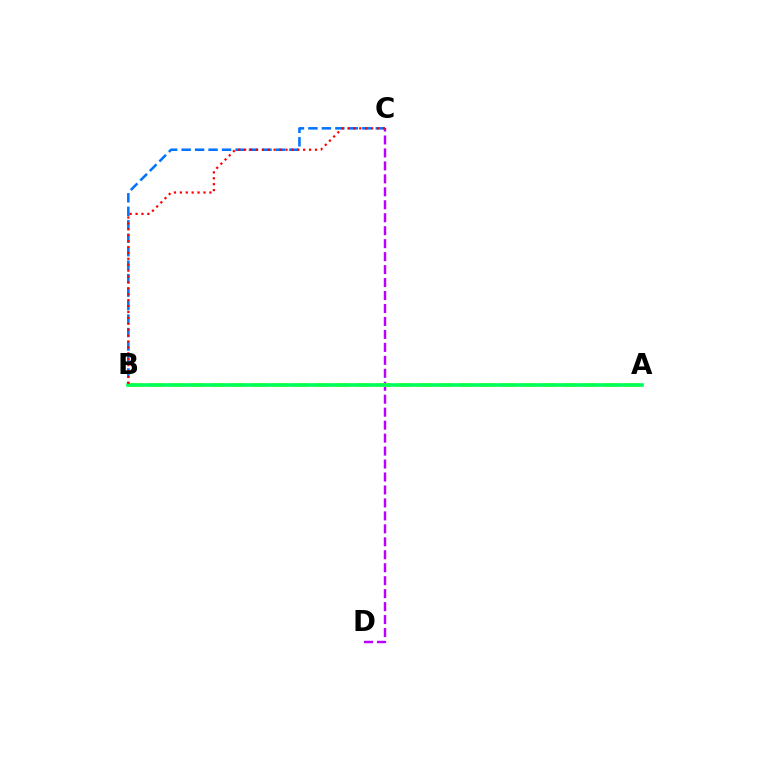{('C', 'D'): [{'color': '#b900ff', 'line_style': 'dashed', 'thickness': 1.76}], ('B', 'C'): [{'color': '#0074ff', 'line_style': 'dashed', 'thickness': 1.83}, {'color': '#ff0000', 'line_style': 'dotted', 'thickness': 1.6}], ('A', 'B'): [{'color': '#d1ff00', 'line_style': 'dashed', 'thickness': 2.81}, {'color': '#00ff5c', 'line_style': 'solid', 'thickness': 2.59}]}